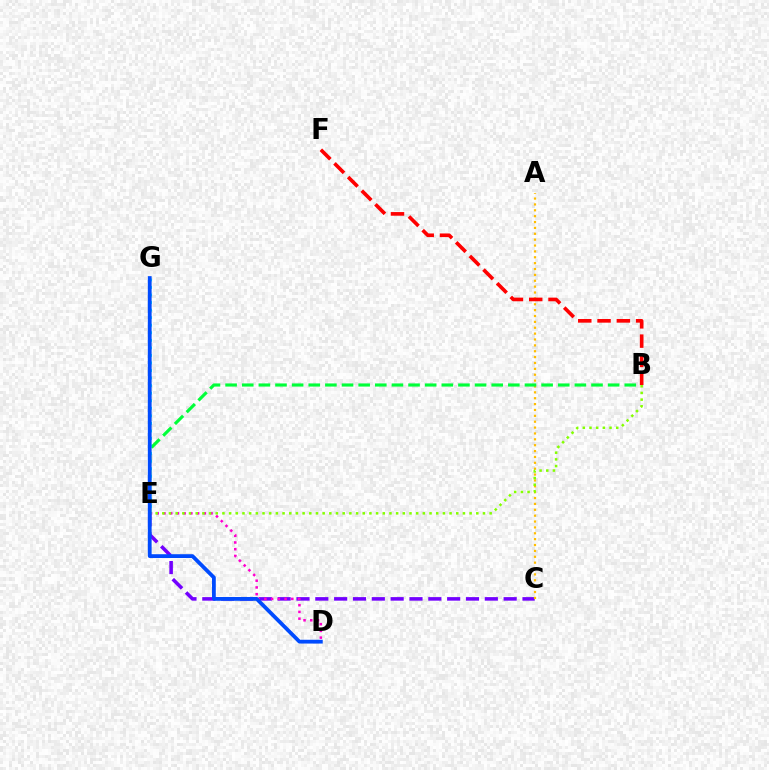{('C', 'E'): [{'color': '#7200ff', 'line_style': 'dashed', 'thickness': 2.56}], ('A', 'C'): [{'color': '#ffbd00', 'line_style': 'dotted', 'thickness': 1.6}], ('D', 'E'): [{'color': '#ff00cf', 'line_style': 'dotted', 'thickness': 1.83}], ('B', 'E'): [{'color': '#00ff39', 'line_style': 'dashed', 'thickness': 2.26}, {'color': '#84ff00', 'line_style': 'dotted', 'thickness': 1.82}], ('E', 'G'): [{'color': '#00fff6', 'line_style': 'dotted', 'thickness': 2.05}], ('D', 'G'): [{'color': '#004bff', 'line_style': 'solid', 'thickness': 2.74}], ('B', 'F'): [{'color': '#ff0000', 'line_style': 'dashed', 'thickness': 2.62}]}